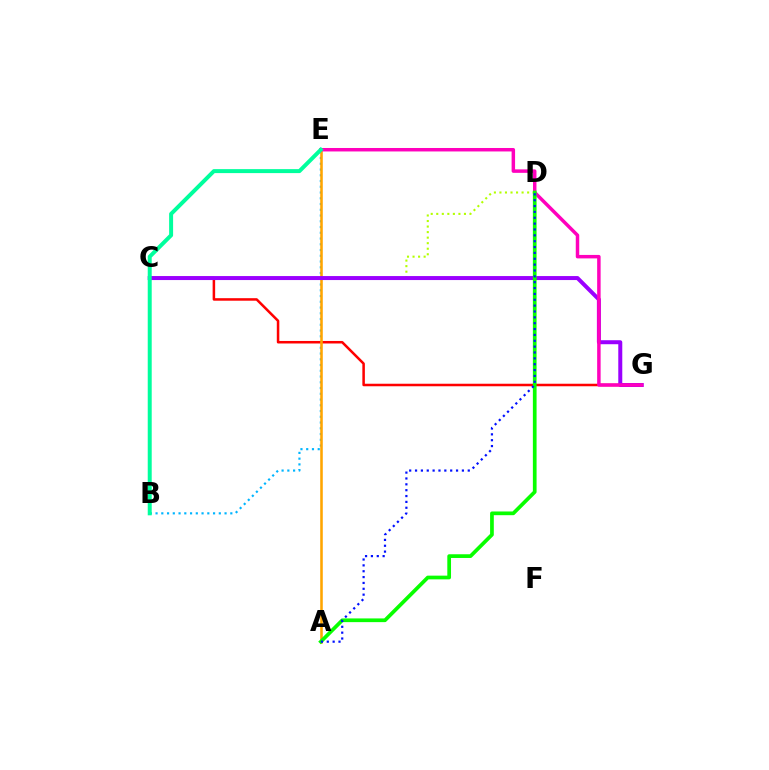{('B', 'E'): [{'color': '#00b5ff', 'line_style': 'dotted', 'thickness': 1.56}, {'color': '#00ff9d', 'line_style': 'solid', 'thickness': 2.86}], ('C', 'D'): [{'color': '#b3ff00', 'line_style': 'dotted', 'thickness': 1.51}], ('C', 'G'): [{'color': '#ff0000', 'line_style': 'solid', 'thickness': 1.82}, {'color': '#9b00ff', 'line_style': 'solid', 'thickness': 2.88}], ('A', 'E'): [{'color': '#ffa500', 'line_style': 'solid', 'thickness': 1.85}], ('E', 'G'): [{'color': '#ff00bd', 'line_style': 'solid', 'thickness': 2.5}], ('A', 'D'): [{'color': '#08ff00', 'line_style': 'solid', 'thickness': 2.67}, {'color': '#0010ff', 'line_style': 'dotted', 'thickness': 1.59}]}